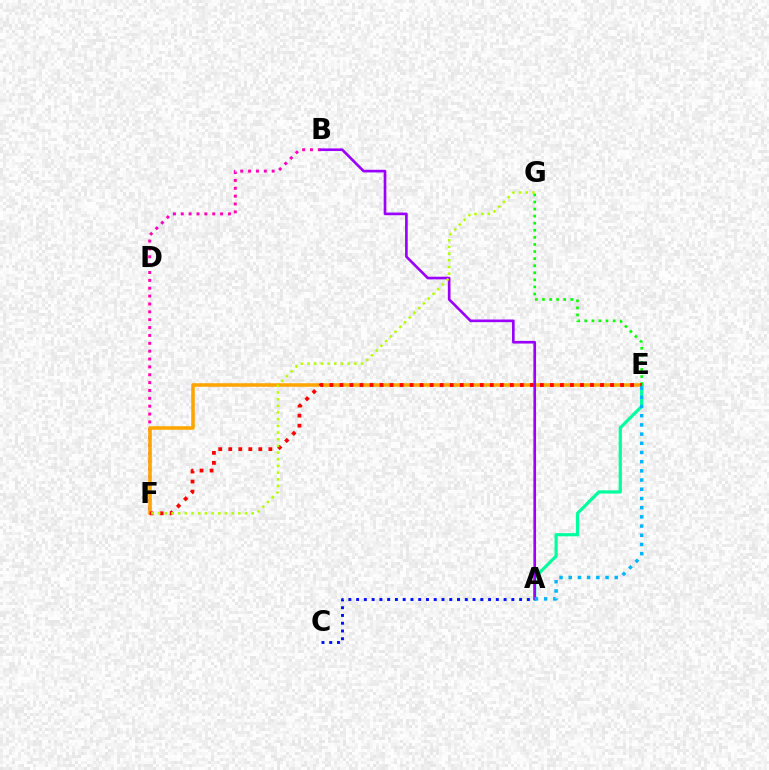{('B', 'F'): [{'color': '#ff00bd', 'line_style': 'dotted', 'thickness': 2.14}], ('A', 'C'): [{'color': '#0010ff', 'line_style': 'dotted', 'thickness': 2.11}], ('E', 'F'): [{'color': '#ffa500', 'line_style': 'solid', 'thickness': 2.57}, {'color': '#ff0000', 'line_style': 'dotted', 'thickness': 2.72}], ('A', 'E'): [{'color': '#00ff9d', 'line_style': 'solid', 'thickness': 2.3}, {'color': '#00b5ff', 'line_style': 'dotted', 'thickness': 2.5}], ('E', 'G'): [{'color': '#08ff00', 'line_style': 'dotted', 'thickness': 1.92}], ('A', 'B'): [{'color': '#9b00ff', 'line_style': 'solid', 'thickness': 1.91}], ('F', 'G'): [{'color': '#b3ff00', 'line_style': 'dotted', 'thickness': 1.82}]}